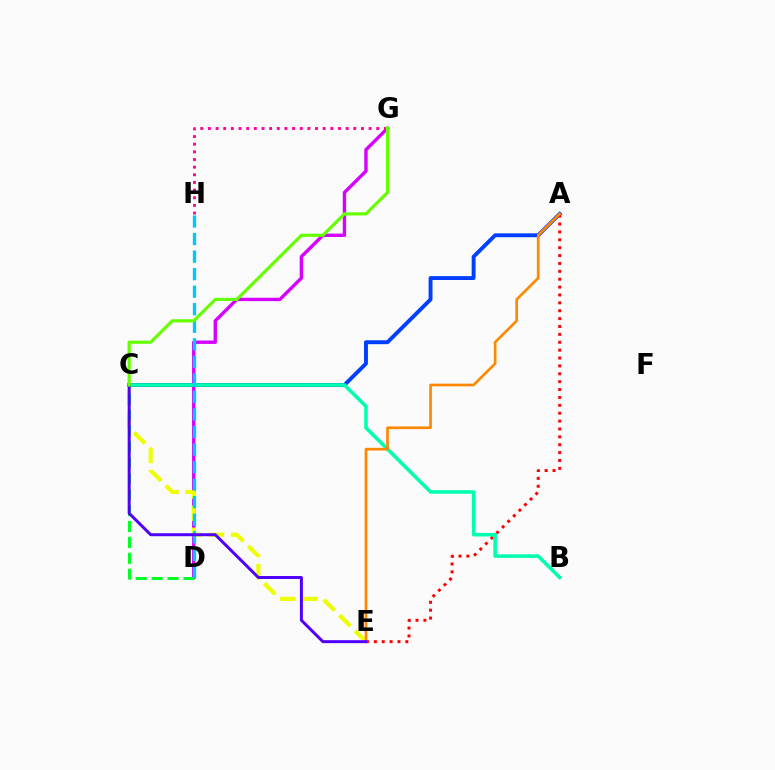{('D', 'G'): [{'color': '#d600ff', 'line_style': 'solid', 'thickness': 2.43}], ('A', 'C'): [{'color': '#003fff', 'line_style': 'solid', 'thickness': 2.8}], ('C', 'E'): [{'color': '#eeff00', 'line_style': 'dashed', 'thickness': 3.0}, {'color': '#4f00ff', 'line_style': 'solid', 'thickness': 2.14}], ('G', 'H'): [{'color': '#ff00a0', 'line_style': 'dotted', 'thickness': 2.08}], ('A', 'E'): [{'color': '#ff0000', 'line_style': 'dotted', 'thickness': 2.14}, {'color': '#ff8800', 'line_style': 'solid', 'thickness': 1.92}], ('C', 'D'): [{'color': '#00ff27', 'line_style': 'dashed', 'thickness': 2.16}], ('B', 'C'): [{'color': '#00ffaf', 'line_style': 'solid', 'thickness': 2.56}], ('D', 'H'): [{'color': '#00c7ff', 'line_style': 'dashed', 'thickness': 2.38}], ('C', 'G'): [{'color': '#66ff00', 'line_style': 'solid', 'thickness': 2.28}]}